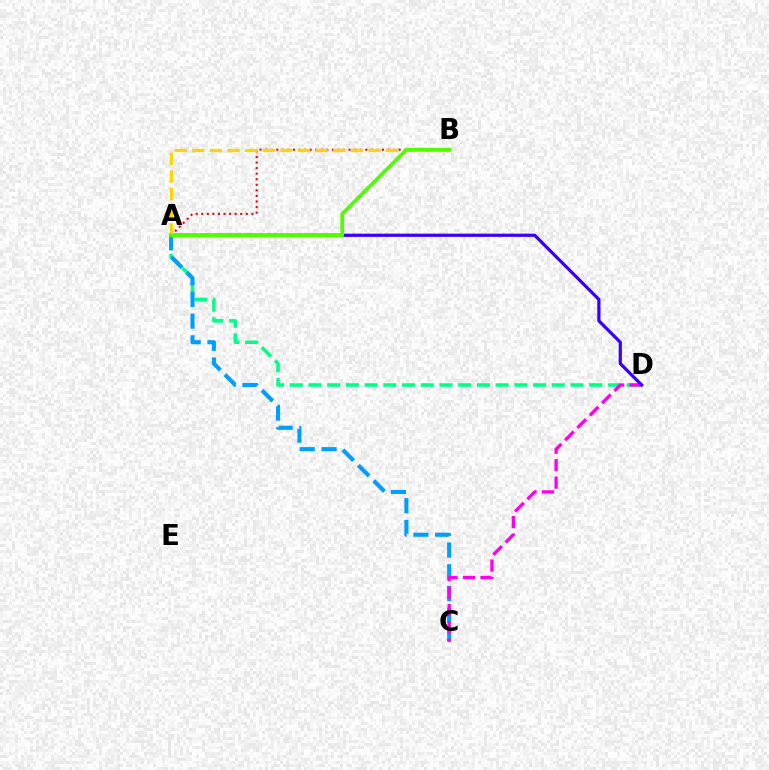{('A', 'D'): [{'color': '#00ff86', 'line_style': 'dashed', 'thickness': 2.54}, {'color': '#3700ff', 'line_style': 'solid', 'thickness': 2.3}], ('A', 'C'): [{'color': '#009eff', 'line_style': 'dashed', 'thickness': 2.96}], ('A', 'B'): [{'color': '#ff0000', 'line_style': 'dotted', 'thickness': 1.51}, {'color': '#ffd500', 'line_style': 'dashed', 'thickness': 2.39}, {'color': '#4fff00', 'line_style': 'solid', 'thickness': 2.68}], ('C', 'D'): [{'color': '#ff00ed', 'line_style': 'dashed', 'thickness': 2.37}]}